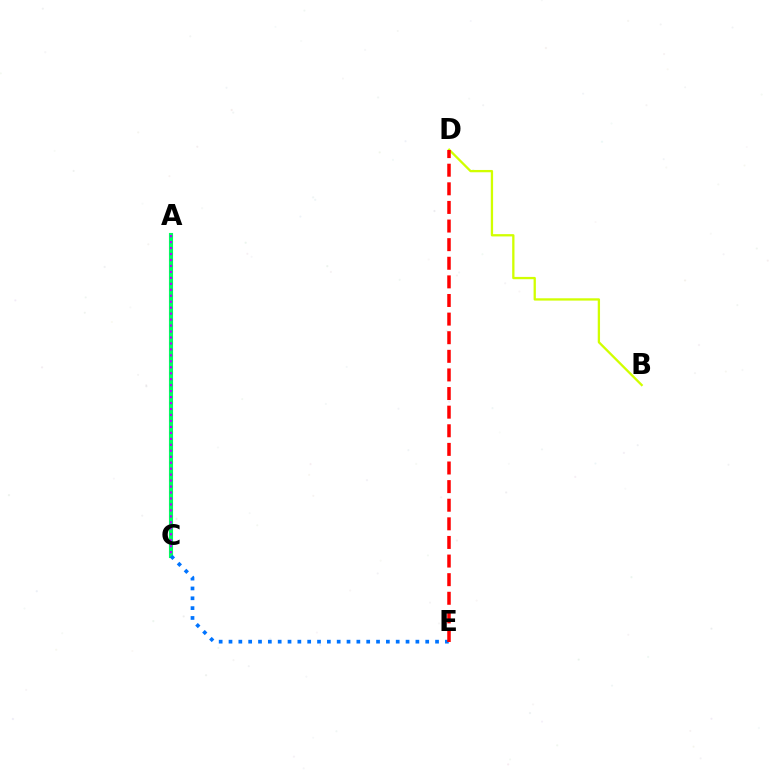{('A', 'C'): [{'color': '#00ff5c', 'line_style': 'solid', 'thickness': 2.96}, {'color': '#b900ff', 'line_style': 'dotted', 'thickness': 1.62}], ('B', 'D'): [{'color': '#d1ff00', 'line_style': 'solid', 'thickness': 1.66}], ('C', 'E'): [{'color': '#0074ff', 'line_style': 'dotted', 'thickness': 2.67}], ('D', 'E'): [{'color': '#ff0000', 'line_style': 'dashed', 'thickness': 2.53}]}